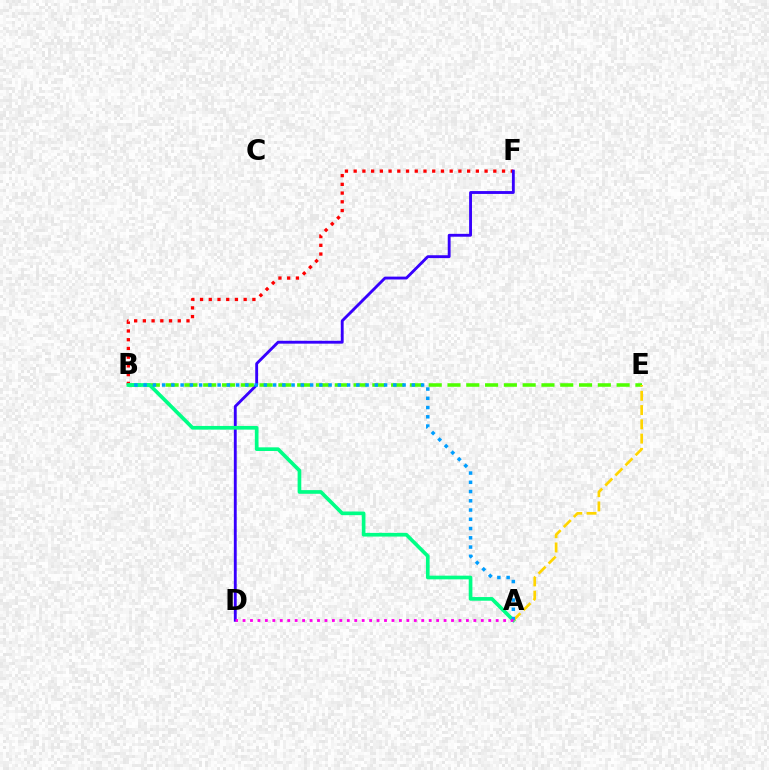{('B', 'F'): [{'color': '#ff0000', 'line_style': 'dotted', 'thickness': 2.37}], ('D', 'F'): [{'color': '#3700ff', 'line_style': 'solid', 'thickness': 2.06}], ('B', 'E'): [{'color': '#4fff00', 'line_style': 'dashed', 'thickness': 2.55}], ('A', 'B'): [{'color': '#00ff86', 'line_style': 'solid', 'thickness': 2.64}, {'color': '#009eff', 'line_style': 'dotted', 'thickness': 2.51}], ('A', 'E'): [{'color': '#ffd500', 'line_style': 'dashed', 'thickness': 1.94}], ('A', 'D'): [{'color': '#ff00ed', 'line_style': 'dotted', 'thickness': 2.02}]}